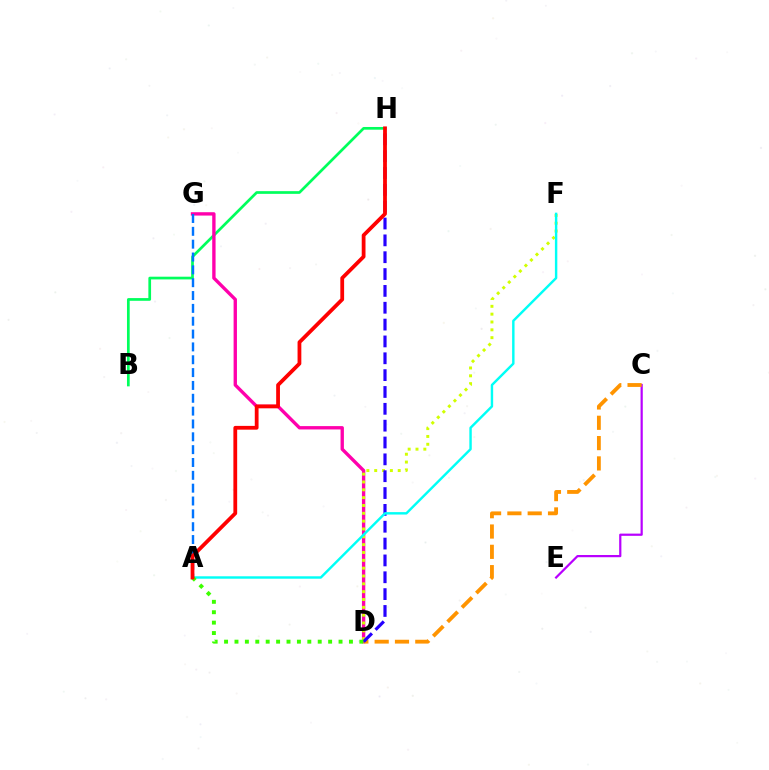{('B', 'H'): [{'color': '#00ff5c', 'line_style': 'solid', 'thickness': 1.95}], ('D', 'G'): [{'color': '#ff00ac', 'line_style': 'solid', 'thickness': 2.41}], ('C', 'E'): [{'color': '#b900ff', 'line_style': 'solid', 'thickness': 1.59}], ('C', 'D'): [{'color': '#ff9400', 'line_style': 'dashed', 'thickness': 2.76}], ('A', 'G'): [{'color': '#0074ff', 'line_style': 'dashed', 'thickness': 1.74}], ('D', 'F'): [{'color': '#d1ff00', 'line_style': 'dotted', 'thickness': 2.13}], ('D', 'H'): [{'color': '#2500ff', 'line_style': 'dashed', 'thickness': 2.29}], ('A', 'F'): [{'color': '#00fff6', 'line_style': 'solid', 'thickness': 1.75}], ('A', 'D'): [{'color': '#3dff00', 'line_style': 'dotted', 'thickness': 2.83}], ('A', 'H'): [{'color': '#ff0000', 'line_style': 'solid', 'thickness': 2.72}]}